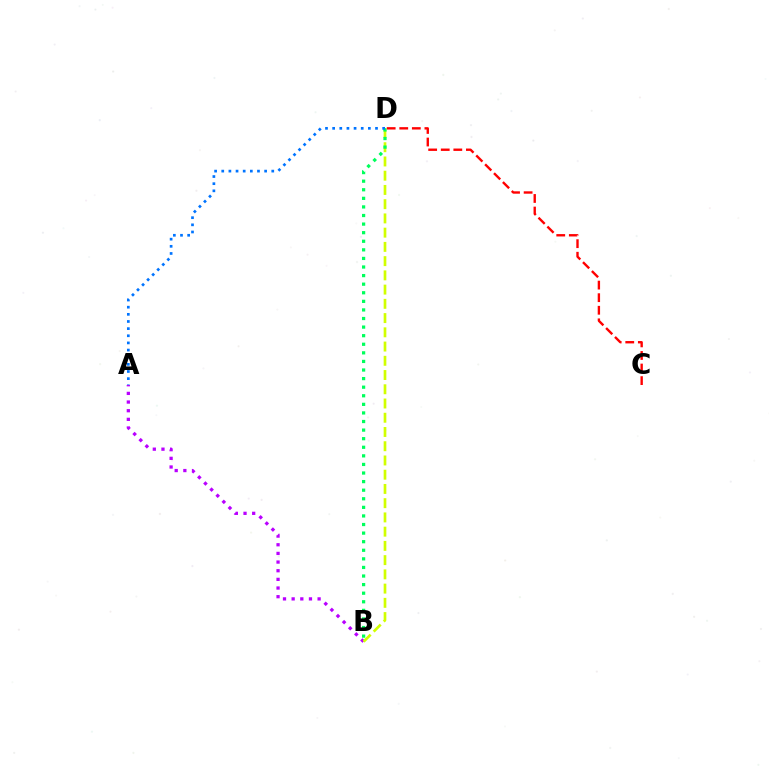{('C', 'D'): [{'color': '#ff0000', 'line_style': 'dashed', 'thickness': 1.71}], ('A', 'B'): [{'color': '#b900ff', 'line_style': 'dotted', 'thickness': 2.35}], ('B', 'D'): [{'color': '#d1ff00', 'line_style': 'dashed', 'thickness': 1.93}, {'color': '#00ff5c', 'line_style': 'dotted', 'thickness': 2.33}], ('A', 'D'): [{'color': '#0074ff', 'line_style': 'dotted', 'thickness': 1.94}]}